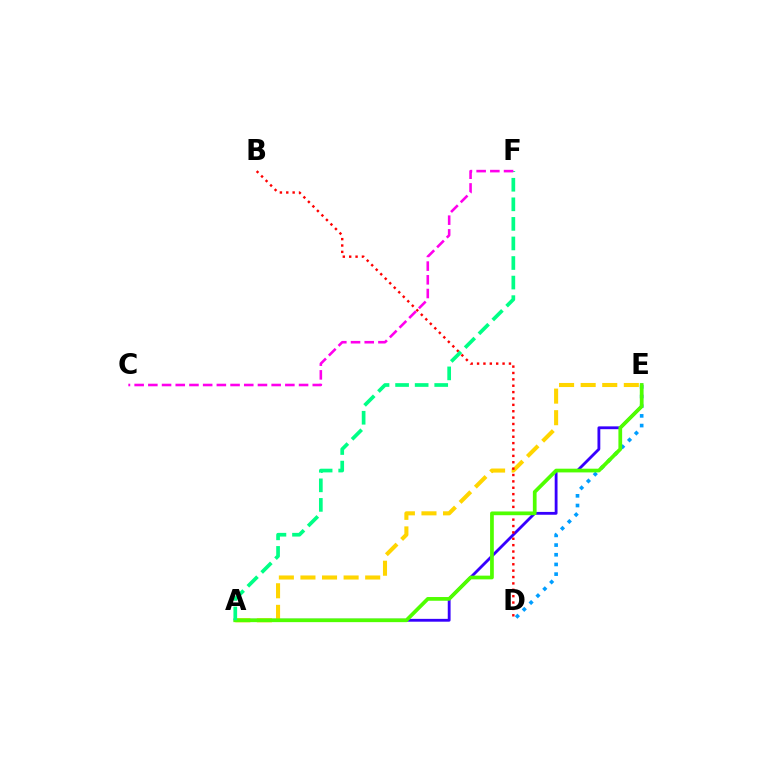{('A', 'E'): [{'color': '#3700ff', 'line_style': 'solid', 'thickness': 2.03}, {'color': '#ffd500', 'line_style': 'dashed', 'thickness': 2.93}, {'color': '#4fff00', 'line_style': 'solid', 'thickness': 2.68}], ('D', 'E'): [{'color': '#009eff', 'line_style': 'dotted', 'thickness': 2.63}], ('B', 'D'): [{'color': '#ff0000', 'line_style': 'dotted', 'thickness': 1.73}], ('A', 'F'): [{'color': '#00ff86', 'line_style': 'dashed', 'thickness': 2.66}], ('C', 'F'): [{'color': '#ff00ed', 'line_style': 'dashed', 'thickness': 1.86}]}